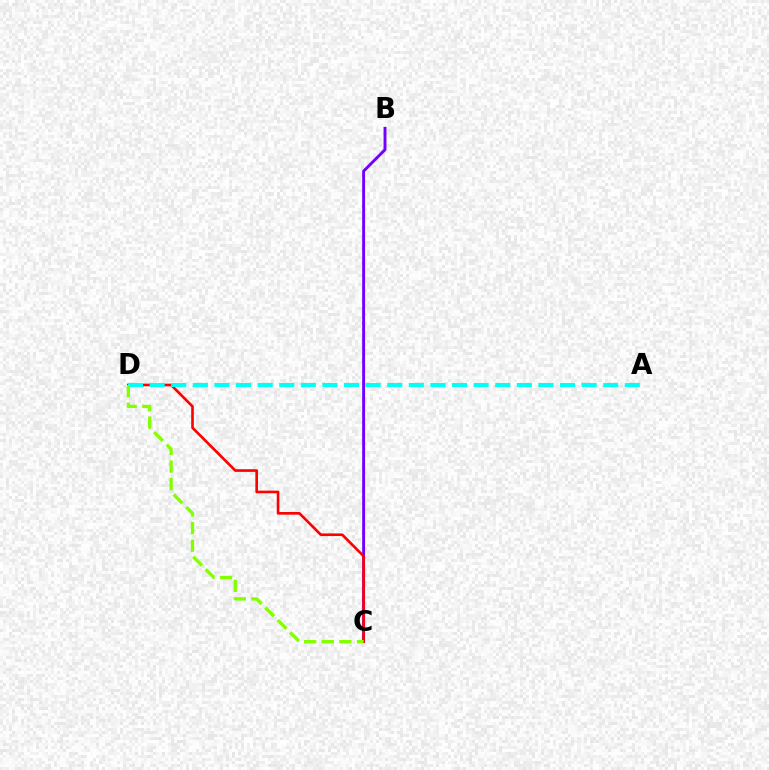{('B', 'C'): [{'color': '#7200ff', 'line_style': 'solid', 'thickness': 2.09}], ('C', 'D'): [{'color': '#ff0000', 'line_style': 'solid', 'thickness': 1.9}, {'color': '#84ff00', 'line_style': 'dashed', 'thickness': 2.39}], ('A', 'D'): [{'color': '#00fff6', 'line_style': 'dashed', 'thickness': 2.93}]}